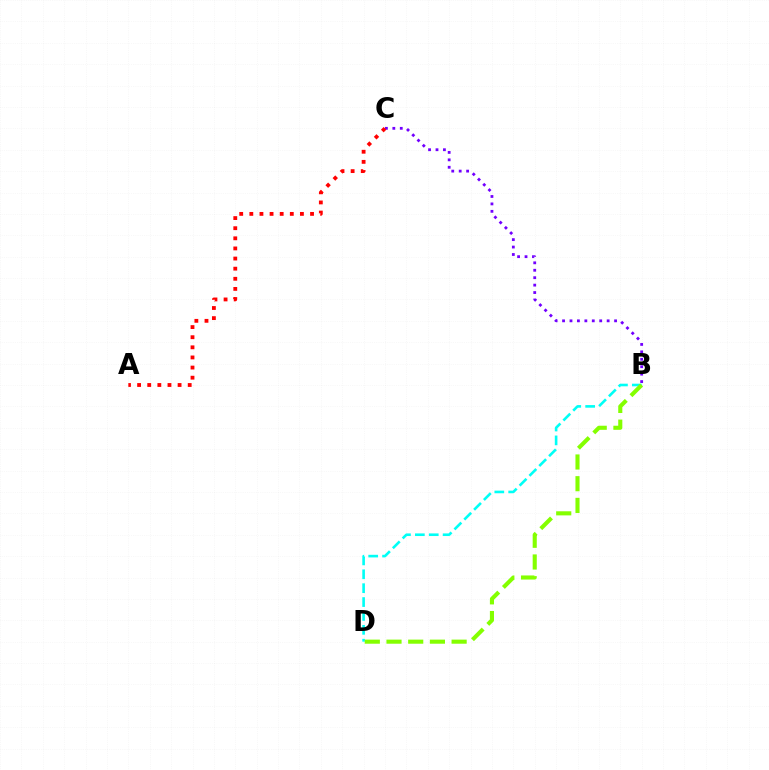{('B', 'C'): [{'color': '#7200ff', 'line_style': 'dotted', 'thickness': 2.02}], ('A', 'C'): [{'color': '#ff0000', 'line_style': 'dotted', 'thickness': 2.75}], ('B', 'D'): [{'color': '#00fff6', 'line_style': 'dashed', 'thickness': 1.89}, {'color': '#84ff00', 'line_style': 'dashed', 'thickness': 2.95}]}